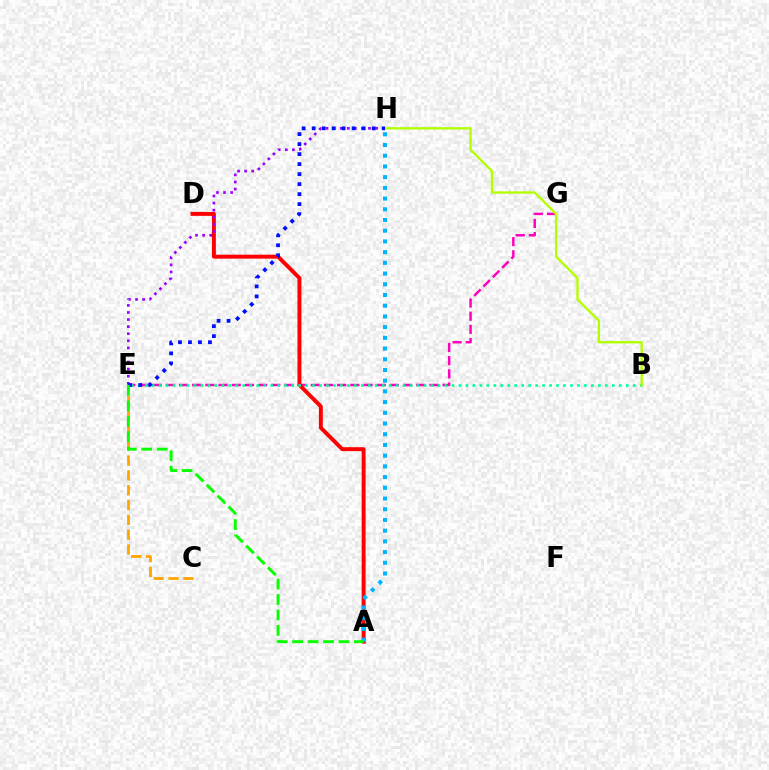{('E', 'G'): [{'color': '#ff00bd', 'line_style': 'dashed', 'thickness': 1.79}], ('A', 'D'): [{'color': '#ff0000', 'line_style': 'solid', 'thickness': 2.83}], ('B', 'E'): [{'color': '#00ff9d', 'line_style': 'dotted', 'thickness': 1.89}], ('C', 'E'): [{'color': '#ffa500', 'line_style': 'dashed', 'thickness': 2.01}], ('B', 'H'): [{'color': '#b3ff00', 'line_style': 'solid', 'thickness': 1.7}], ('E', 'H'): [{'color': '#9b00ff', 'line_style': 'dotted', 'thickness': 1.92}, {'color': '#0010ff', 'line_style': 'dotted', 'thickness': 2.72}], ('A', 'H'): [{'color': '#00b5ff', 'line_style': 'dotted', 'thickness': 2.91}], ('A', 'E'): [{'color': '#08ff00', 'line_style': 'dashed', 'thickness': 2.1}]}